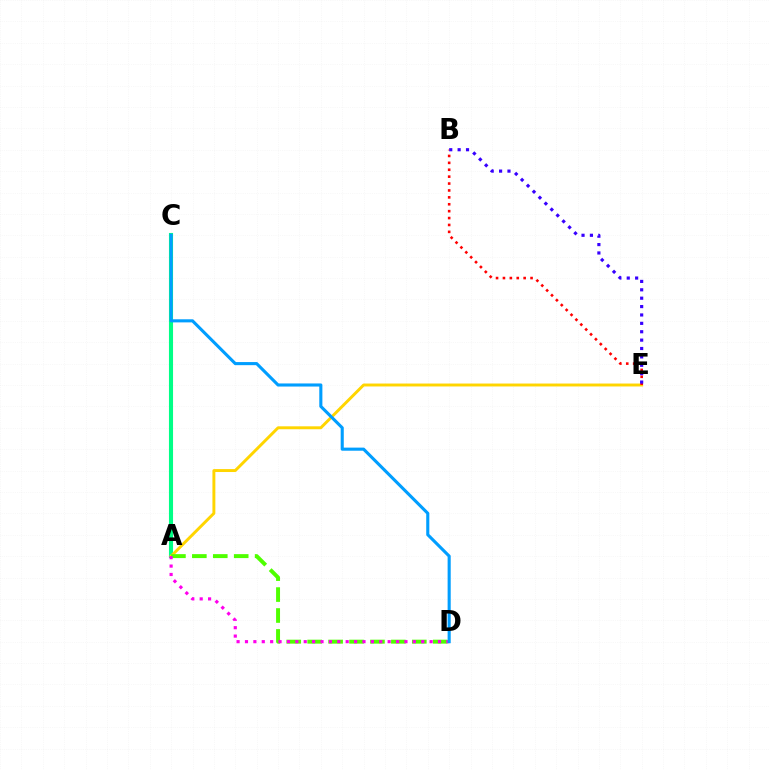{('A', 'C'): [{'color': '#00ff86', 'line_style': 'solid', 'thickness': 2.95}], ('A', 'E'): [{'color': '#ffd500', 'line_style': 'solid', 'thickness': 2.11}], ('B', 'E'): [{'color': '#ff0000', 'line_style': 'dotted', 'thickness': 1.88}, {'color': '#3700ff', 'line_style': 'dotted', 'thickness': 2.28}], ('A', 'D'): [{'color': '#4fff00', 'line_style': 'dashed', 'thickness': 2.84}, {'color': '#ff00ed', 'line_style': 'dotted', 'thickness': 2.28}], ('C', 'D'): [{'color': '#009eff', 'line_style': 'solid', 'thickness': 2.23}]}